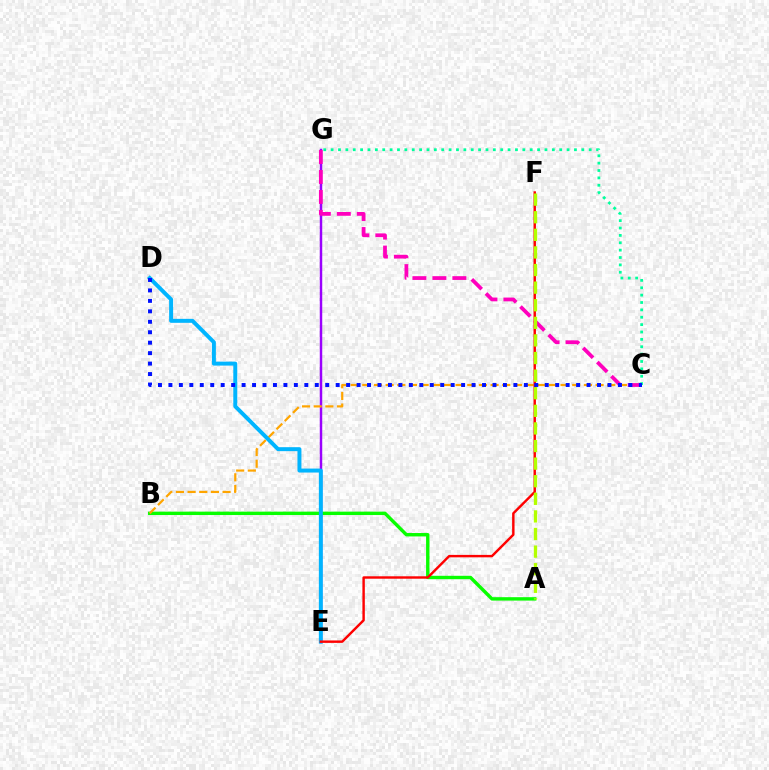{('E', 'G'): [{'color': '#9b00ff', 'line_style': 'solid', 'thickness': 1.77}], ('C', 'G'): [{'color': '#00ff9d', 'line_style': 'dotted', 'thickness': 2.0}, {'color': '#ff00bd', 'line_style': 'dashed', 'thickness': 2.71}], ('A', 'B'): [{'color': '#08ff00', 'line_style': 'solid', 'thickness': 2.45}], ('B', 'C'): [{'color': '#ffa500', 'line_style': 'dashed', 'thickness': 1.58}], ('D', 'E'): [{'color': '#00b5ff', 'line_style': 'solid', 'thickness': 2.85}], ('E', 'F'): [{'color': '#ff0000', 'line_style': 'solid', 'thickness': 1.74}], ('C', 'D'): [{'color': '#0010ff', 'line_style': 'dotted', 'thickness': 2.84}], ('A', 'F'): [{'color': '#b3ff00', 'line_style': 'dashed', 'thickness': 2.39}]}